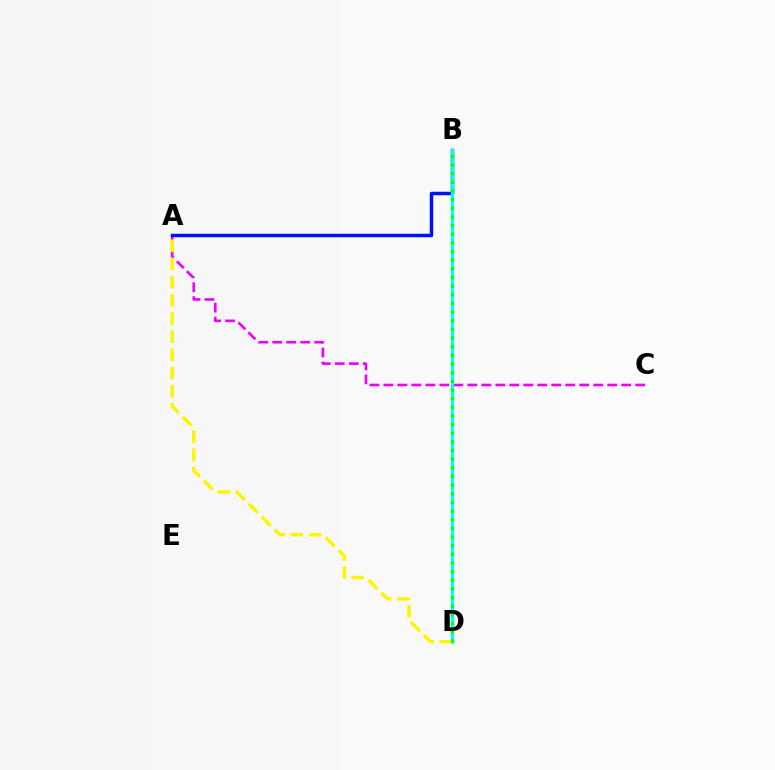{('B', 'D'): [{'color': '#ff0000', 'line_style': 'solid', 'thickness': 1.85}, {'color': '#00fff6', 'line_style': 'solid', 'thickness': 2.31}, {'color': '#08ff00', 'line_style': 'dotted', 'thickness': 2.35}], ('A', 'C'): [{'color': '#ee00ff', 'line_style': 'dashed', 'thickness': 1.9}], ('A', 'B'): [{'color': '#0010ff', 'line_style': 'solid', 'thickness': 2.5}], ('A', 'D'): [{'color': '#fcf500', 'line_style': 'dashed', 'thickness': 2.47}]}